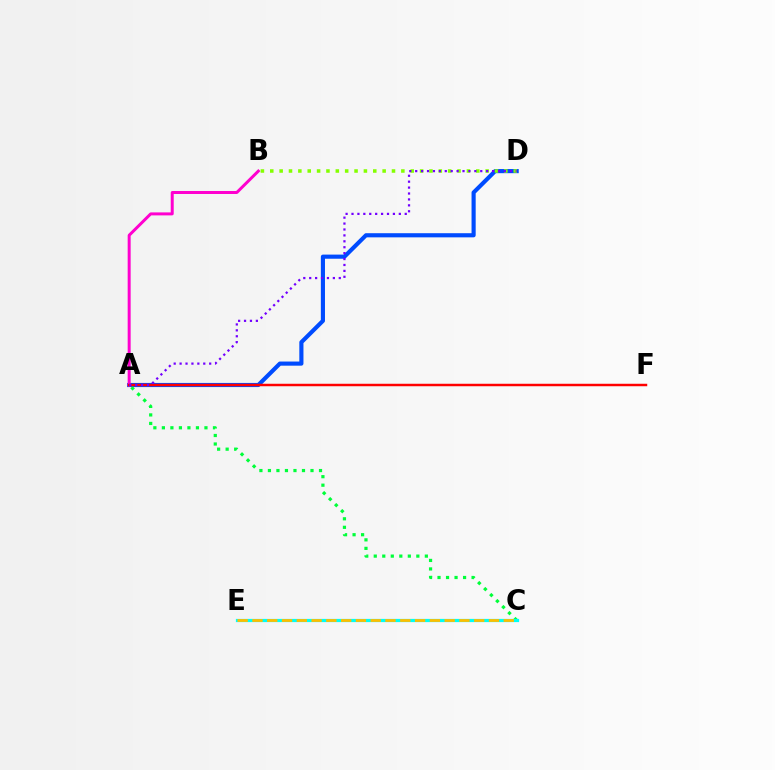{('A', 'D'): [{'color': '#004bff', 'line_style': 'solid', 'thickness': 2.98}, {'color': '#7200ff', 'line_style': 'dotted', 'thickness': 1.61}], ('A', 'C'): [{'color': '#00ff39', 'line_style': 'dotted', 'thickness': 2.31}], ('C', 'E'): [{'color': '#00fff6', 'line_style': 'solid', 'thickness': 2.31}, {'color': '#ffbd00', 'line_style': 'dashed', 'thickness': 2.01}], ('A', 'B'): [{'color': '#ff00cf', 'line_style': 'solid', 'thickness': 2.15}], ('B', 'D'): [{'color': '#84ff00', 'line_style': 'dotted', 'thickness': 2.54}], ('A', 'F'): [{'color': '#ff0000', 'line_style': 'solid', 'thickness': 1.78}]}